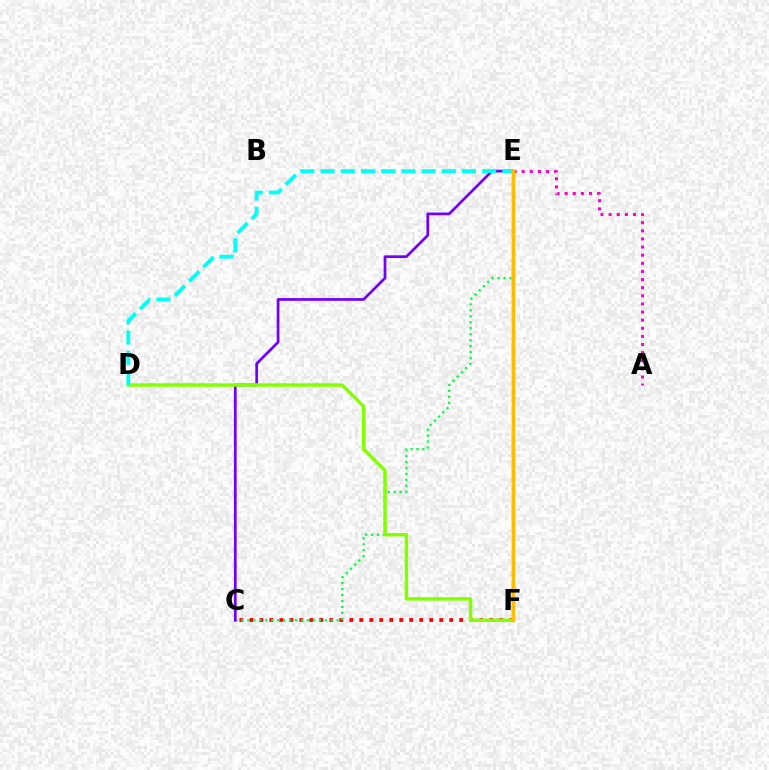{('E', 'F'): [{'color': '#004bff', 'line_style': 'solid', 'thickness': 1.56}, {'color': '#ffbd00', 'line_style': 'solid', 'thickness': 2.51}], ('A', 'E'): [{'color': '#ff00cf', 'line_style': 'dotted', 'thickness': 2.21}], ('C', 'F'): [{'color': '#ff0000', 'line_style': 'dotted', 'thickness': 2.71}], ('C', 'E'): [{'color': '#00ff39', 'line_style': 'dotted', 'thickness': 1.62}, {'color': '#7200ff', 'line_style': 'solid', 'thickness': 1.95}], ('D', 'F'): [{'color': '#84ff00', 'line_style': 'solid', 'thickness': 2.48}], ('D', 'E'): [{'color': '#00fff6', 'line_style': 'dashed', 'thickness': 2.74}]}